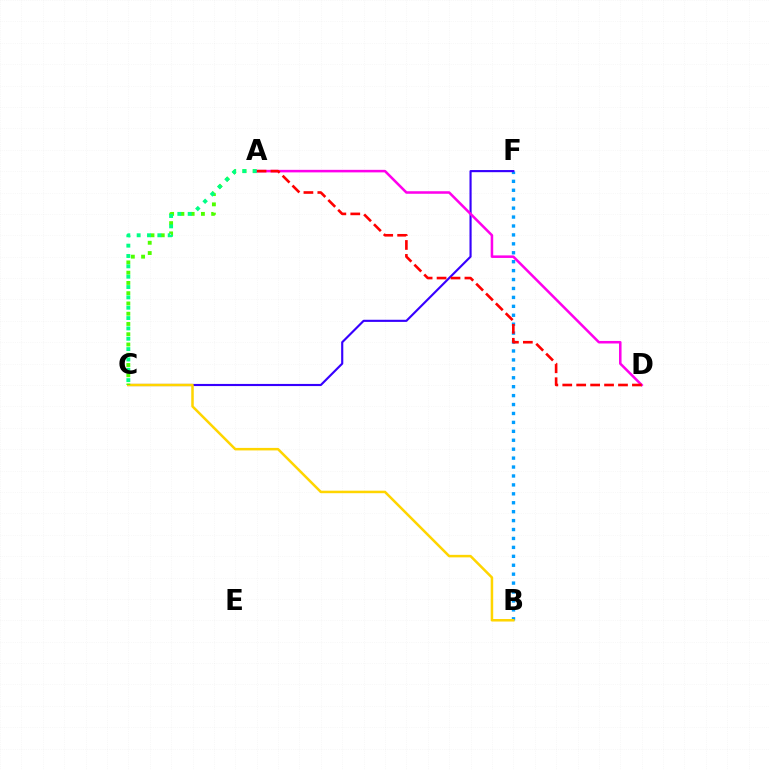{('B', 'F'): [{'color': '#009eff', 'line_style': 'dotted', 'thickness': 2.43}], ('C', 'F'): [{'color': '#3700ff', 'line_style': 'solid', 'thickness': 1.54}], ('B', 'C'): [{'color': '#ffd500', 'line_style': 'solid', 'thickness': 1.81}], ('A', 'C'): [{'color': '#4fff00', 'line_style': 'dotted', 'thickness': 2.79}, {'color': '#00ff86', 'line_style': 'dotted', 'thickness': 2.81}], ('A', 'D'): [{'color': '#ff00ed', 'line_style': 'solid', 'thickness': 1.83}, {'color': '#ff0000', 'line_style': 'dashed', 'thickness': 1.89}]}